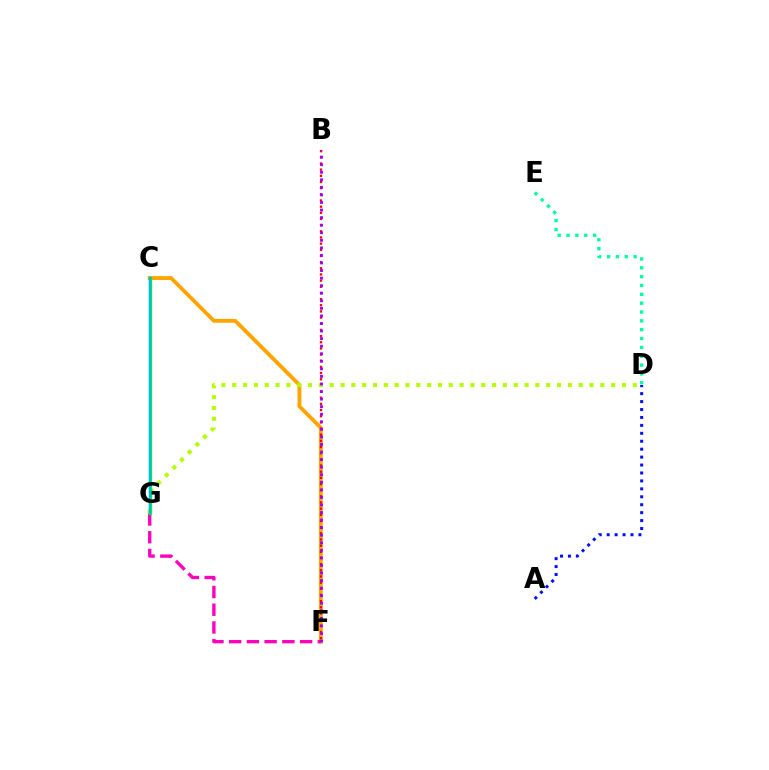{('C', 'F'): [{'color': '#ffa500', 'line_style': 'solid', 'thickness': 2.77}], ('B', 'F'): [{'color': '#ff0000', 'line_style': 'dotted', 'thickness': 1.67}, {'color': '#9b00ff', 'line_style': 'dotted', 'thickness': 2.05}], ('F', 'G'): [{'color': '#ff00bd', 'line_style': 'dashed', 'thickness': 2.41}], ('D', 'G'): [{'color': '#b3ff00', 'line_style': 'dotted', 'thickness': 2.94}], ('C', 'G'): [{'color': '#08ff00', 'line_style': 'solid', 'thickness': 2.39}, {'color': '#00b5ff', 'line_style': 'solid', 'thickness': 1.72}], ('D', 'E'): [{'color': '#00ff9d', 'line_style': 'dotted', 'thickness': 2.4}], ('A', 'D'): [{'color': '#0010ff', 'line_style': 'dotted', 'thickness': 2.16}]}